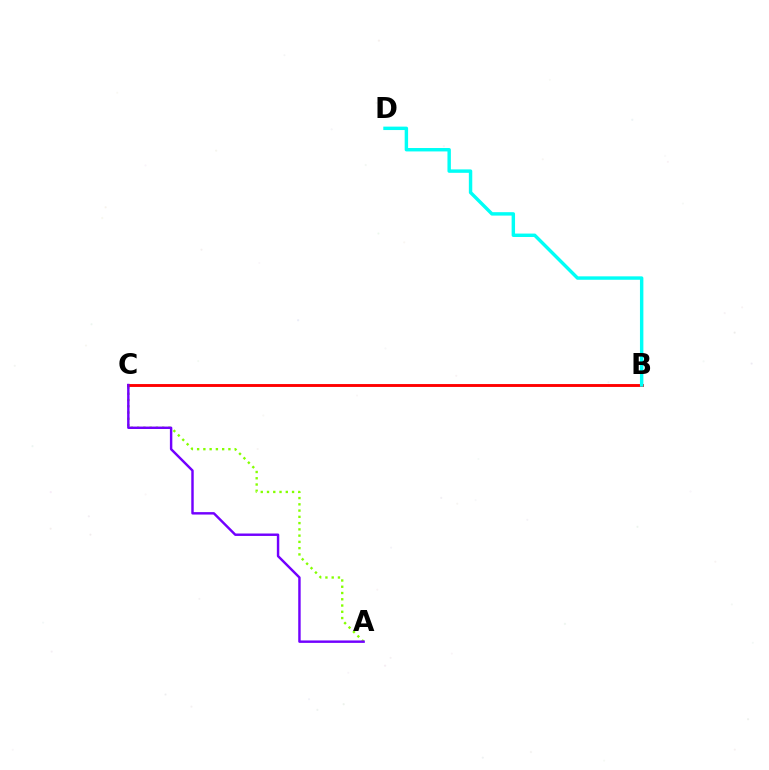{('A', 'C'): [{'color': '#84ff00', 'line_style': 'dotted', 'thickness': 1.7}, {'color': '#7200ff', 'line_style': 'solid', 'thickness': 1.75}], ('B', 'C'): [{'color': '#ff0000', 'line_style': 'solid', 'thickness': 2.08}], ('B', 'D'): [{'color': '#00fff6', 'line_style': 'solid', 'thickness': 2.46}]}